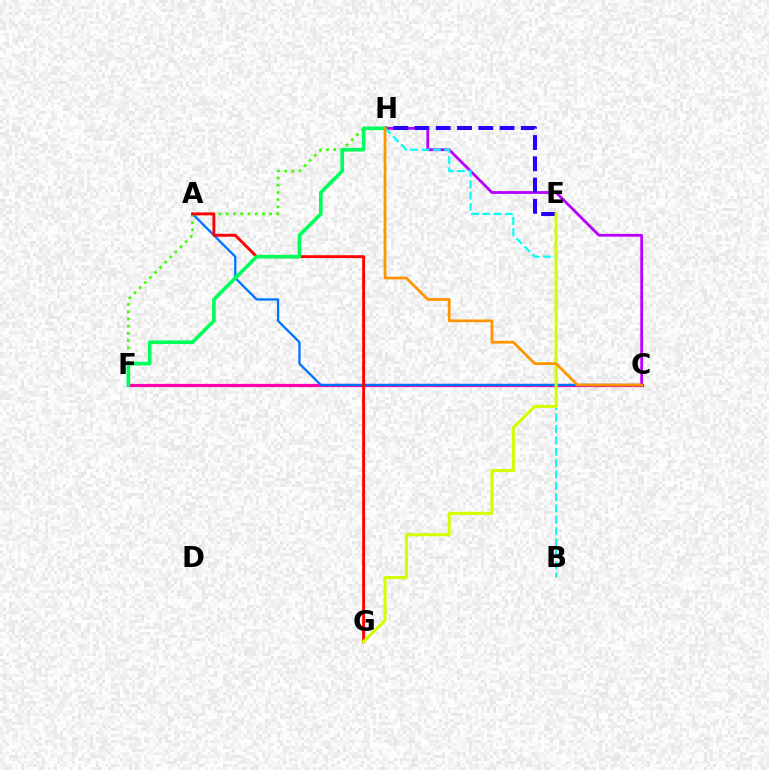{('C', 'H'): [{'color': '#b900ff', 'line_style': 'solid', 'thickness': 2.0}, {'color': '#ff9400', 'line_style': 'solid', 'thickness': 1.98}], ('C', 'F'): [{'color': '#ff00ac', 'line_style': 'solid', 'thickness': 2.32}], ('A', 'C'): [{'color': '#0074ff', 'line_style': 'solid', 'thickness': 1.65}], ('E', 'H'): [{'color': '#2500ff', 'line_style': 'dashed', 'thickness': 2.89}], ('B', 'H'): [{'color': '#00fff6', 'line_style': 'dashed', 'thickness': 1.54}], ('F', 'H'): [{'color': '#3dff00', 'line_style': 'dotted', 'thickness': 1.96}, {'color': '#00ff5c', 'line_style': 'solid', 'thickness': 2.62}], ('A', 'G'): [{'color': '#ff0000', 'line_style': 'solid', 'thickness': 2.09}], ('E', 'G'): [{'color': '#d1ff00', 'line_style': 'solid', 'thickness': 2.22}]}